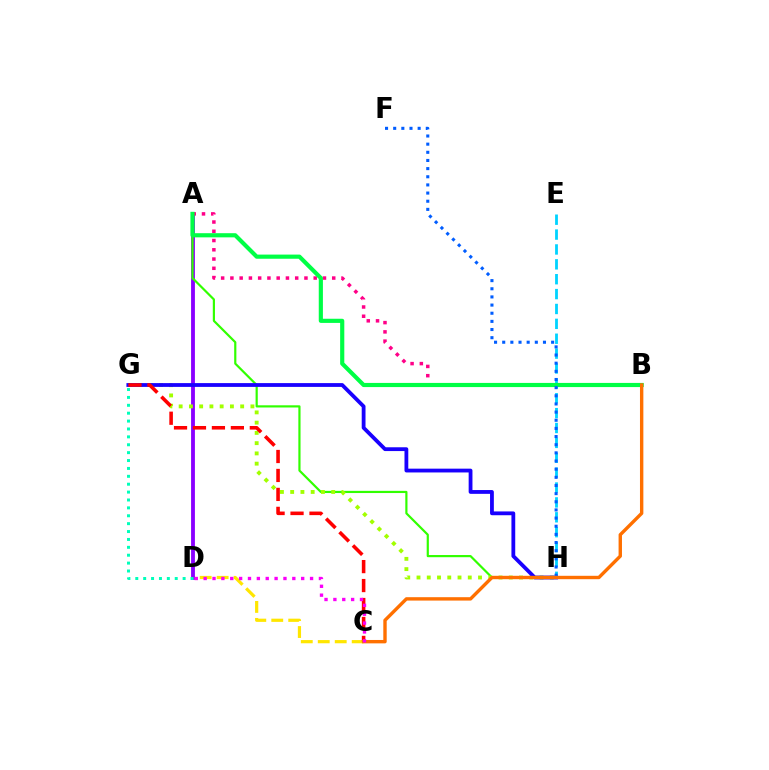{('C', 'D'): [{'color': '#ffe600', 'line_style': 'dashed', 'thickness': 2.31}, {'color': '#fa00f9', 'line_style': 'dotted', 'thickness': 2.41}], ('E', 'H'): [{'color': '#00d3ff', 'line_style': 'dashed', 'thickness': 2.02}], ('A', 'D'): [{'color': '#8a00ff', 'line_style': 'solid', 'thickness': 2.76}], ('A', 'H'): [{'color': '#31ff00', 'line_style': 'solid', 'thickness': 1.57}], ('A', 'B'): [{'color': '#ff0088', 'line_style': 'dotted', 'thickness': 2.52}, {'color': '#00ff45', 'line_style': 'solid', 'thickness': 2.99}], ('G', 'H'): [{'color': '#a2ff00', 'line_style': 'dotted', 'thickness': 2.79}, {'color': '#1900ff', 'line_style': 'solid', 'thickness': 2.73}], ('C', 'G'): [{'color': '#ff0000', 'line_style': 'dashed', 'thickness': 2.57}], ('F', 'H'): [{'color': '#005dff', 'line_style': 'dotted', 'thickness': 2.21}], ('B', 'C'): [{'color': '#ff7000', 'line_style': 'solid', 'thickness': 2.44}], ('D', 'G'): [{'color': '#00ffbb', 'line_style': 'dotted', 'thickness': 2.14}]}